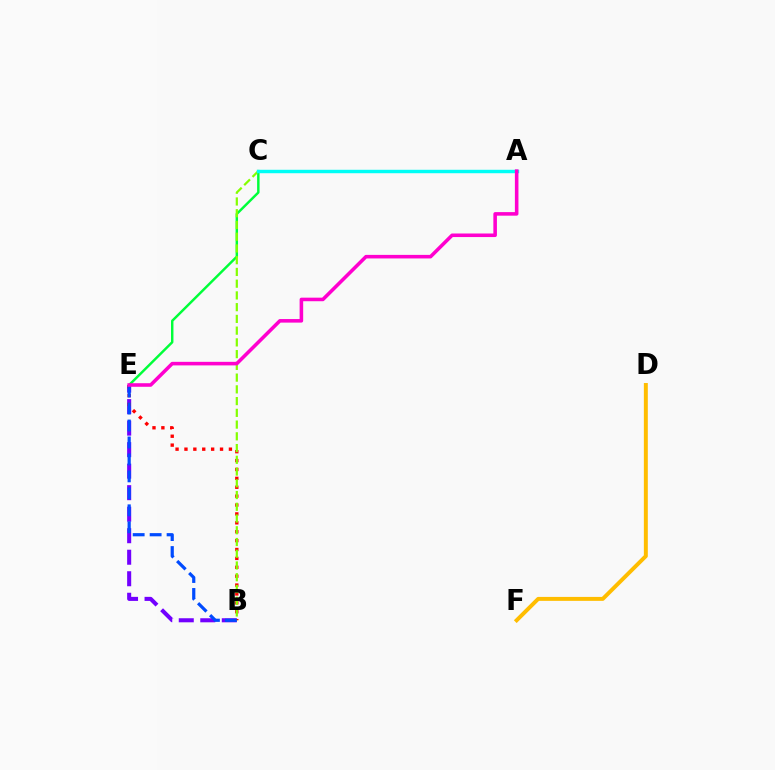{('B', 'E'): [{'color': '#7200ff', 'line_style': 'dashed', 'thickness': 2.92}, {'color': '#ff0000', 'line_style': 'dotted', 'thickness': 2.42}, {'color': '#004bff', 'line_style': 'dashed', 'thickness': 2.3}], ('C', 'E'): [{'color': '#00ff39', 'line_style': 'solid', 'thickness': 1.76}], ('D', 'F'): [{'color': '#ffbd00', 'line_style': 'solid', 'thickness': 2.84}], ('B', 'C'): [{'color': '#84ff00', 'line_style': 'dashed', 'thickness': 1.6}], ('A', 'C'): [{'color': '#00fff6', 'line_style': 'solid', 'thickness': 2.48}], ('A', 'E'): [{'color': '#ff00cf', 'line_style': 'solid', 'thickness': 2.56}]}